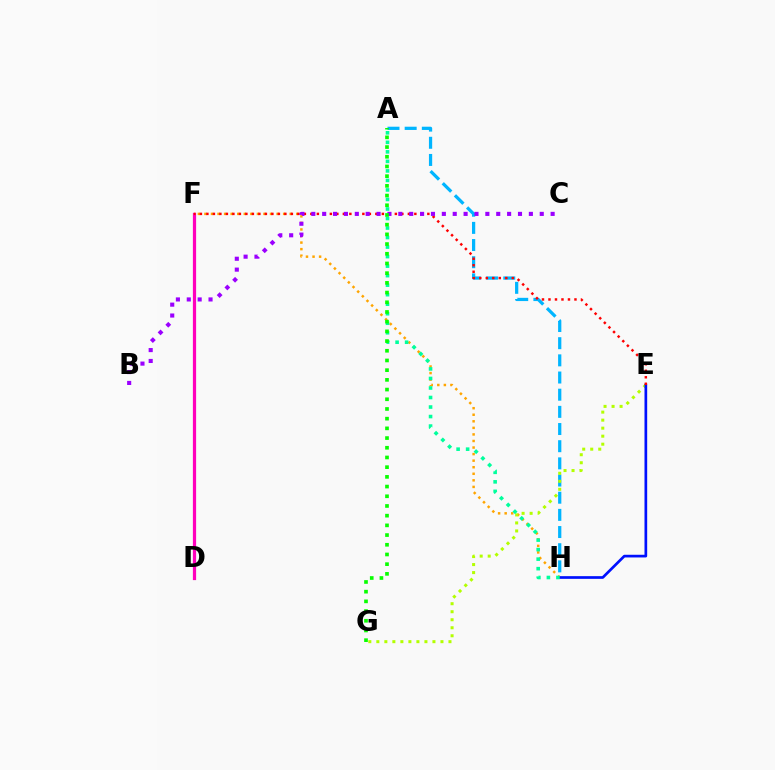{('D', 'F'): [{'color': '#ff00bd', 'line_style': 'solid', 'thickness': 2.32}], ('F', 'H'): [{'color': '#ffa500', 'line_style': 'dotted', 'thickness': 1.78}], ('A', 'H'): [{'color': '#00b5ff', 'line_style': 'dashed', 'thickness': 2.33}, {'color': '#00ff9d', 'line_style': 'dotted', 'thickness': 2.59}], ('E', 'G'): [{'color': '#b3ff00', 'line_style': 'dotted', 'thickness': 2.18}], ('E', 'H'): [{'color': '#0010ff', 'line_style': 'solid', 'thickness': 1.94}], ('E', 'F'): [{'color': '#ff0000', 'line_style': 'dotted', 'thickness': 1.77}], ('B', 'C'): [{'color': '#9b00ff', 'line_style': 'dotted', 'thickness': 2.96}], ('A', 'G'): [{'color': '#08ff00', 'line_style': 'dotted', 'thickness': 2.64}]}